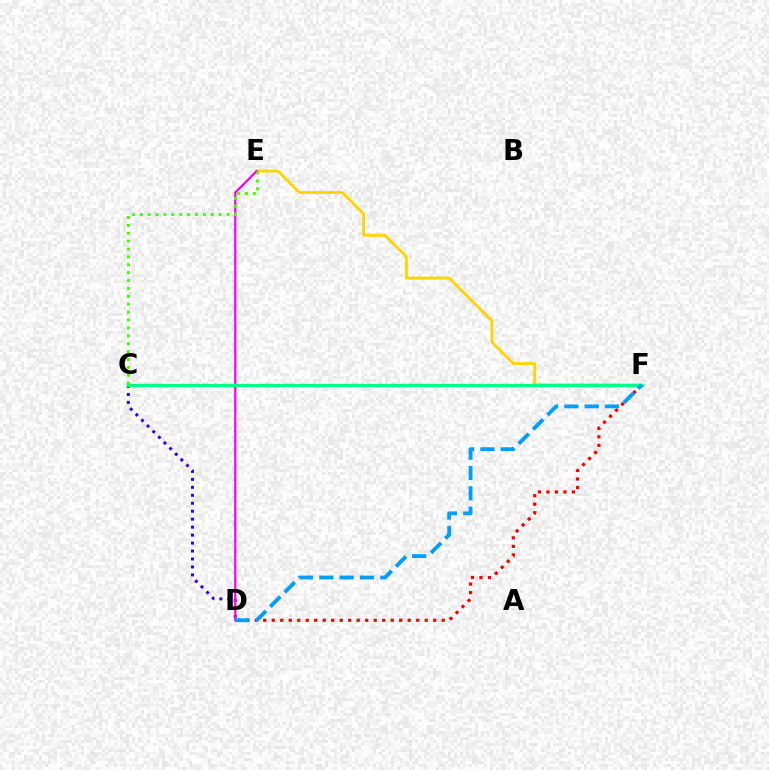{('C', 'D'): [{'color': '#3700ff', 'line_style': 'dotted', 'thickness': 2.16}], ('E', 'F'): [{'color': '#ffd500', 'line_style': 'solid', 'thickness': 2.05}], ('D', 'E'): [{'color': '#ff00ed', 'line_style': 'solid', 'thickness': 1.6}], ('D', 'F'): [{'color': '#ff0000', 'line_style': 'dotted', 'thickness': 2.31}, {'color': '#009eff', 'line_style': 'dashed', 'thickness': 2.76}], ('C', 'F'): [{'color': '#00ff86', 'line_style': 'solid', 'thickness': 2.43}], ('C', 'E'): [{'color': '#4fff00', 'line_style': 'dotted', 'thickness': 2.14}]}